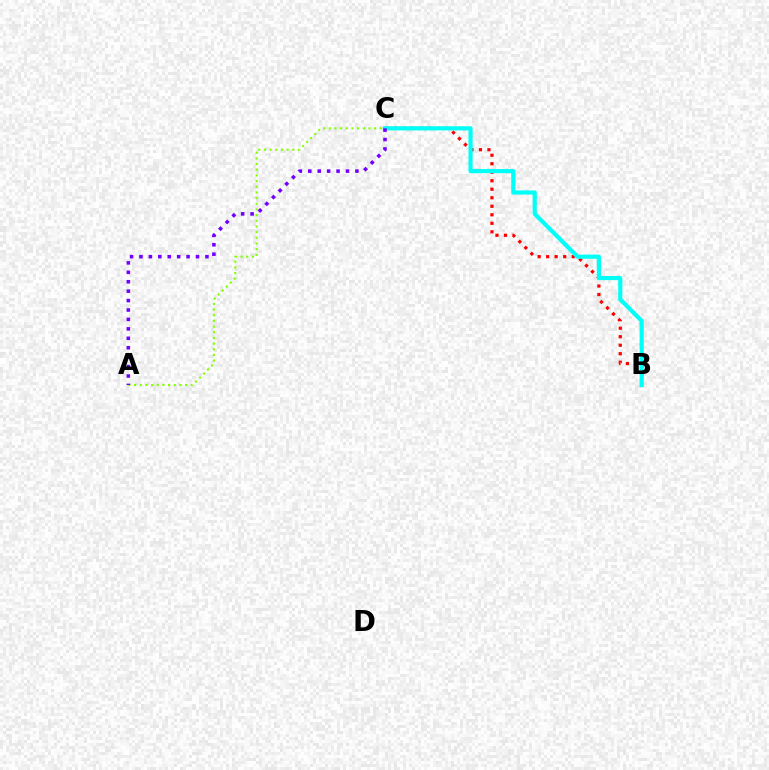{('A', 'C'): [{'color': '#84ff00', 'line_style': 'dotted', 'thickness': 1.54}, {'color': '#7200ff', 'line_style': 'dotted', 'thickness': 2.56}], ('B', 'C'): [{'color': '#ff0000', 'line_style': 'dotted', 'thickness': 2.31}, {'color': '#00fff6', 'line_style': 'solid', 'thickness': 3.0}]}